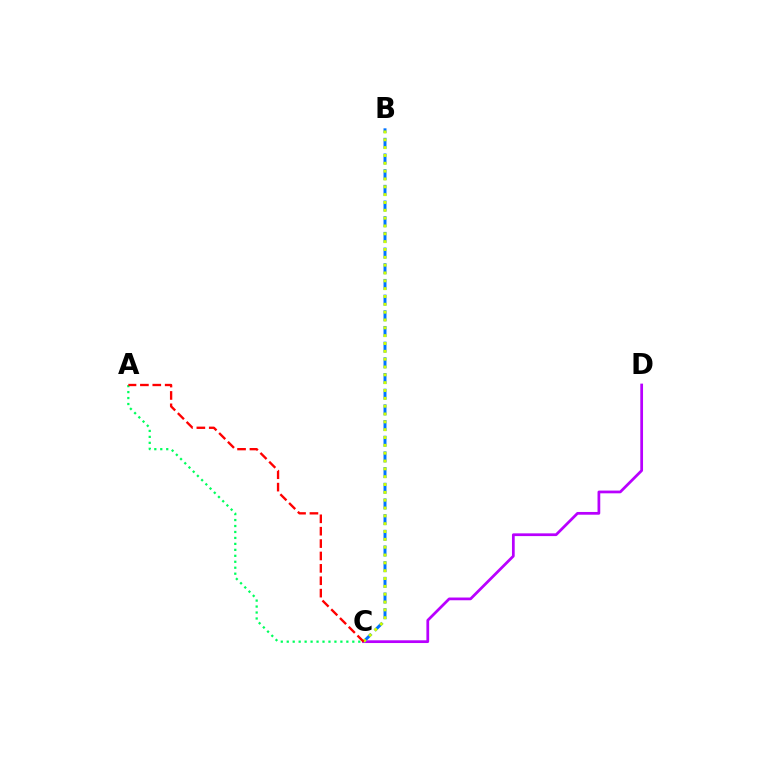{('C', 'D'): [{'color': '#b900ff', 'line_style': 'solid', 'thickness': 1.97}], ('B', 'C'): [{'color': '#0074ff', 'line_style': 'dashed', 'thickness': 2.13}, {'color': '#d1ff00', 'line_style': 'dotted', 'thickness': 2.13}], ('A', 'C'): [{'color': '#00ff5c', 'line_style': 'dotted', 'thickness': 1.62}, {'color': '#ff0000', 'line_style': 'dashed', 'thickness': 1.68}]}